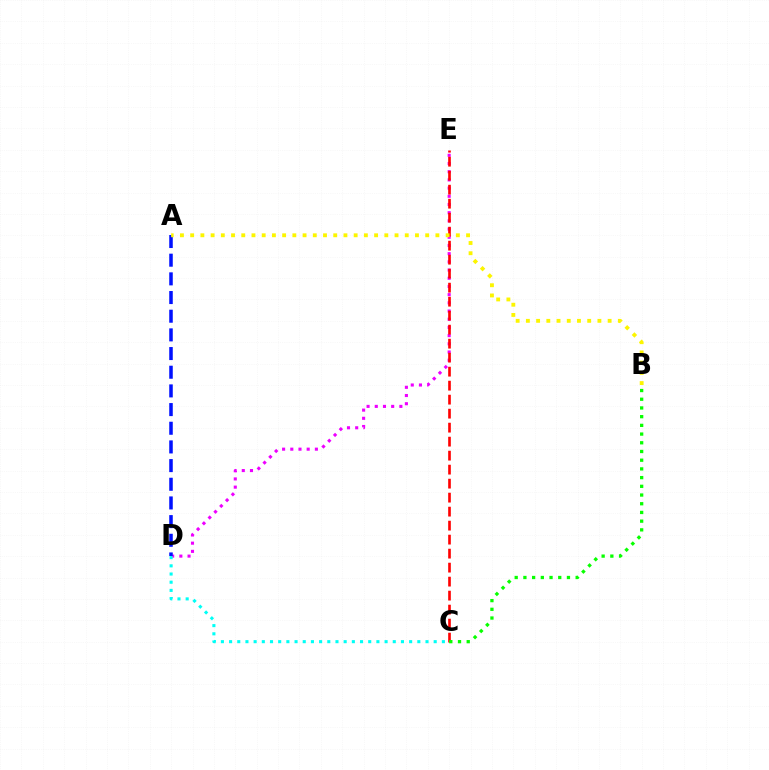{('D', 'E'): [{'color': '#ee00ff', 'line_style': 'dotted', 'thickness': 2.23}], ('C', 'E'): [{'color': '#ff0000', 'line_style': 'dashed', 'thickness': 1.9}], ('A', 'D'): [{'color': '#0010ff', 'line_style': 'dashed', 'thickness': 2.54}], ('A', 'B'): [{'color': '#fcf500', 'line_style': 'dotted', 'thickness': 2.78}], ('B', 'C'): [{'color': '#08ff00', 'line_style': 'dotted', 'thickness': 2.37}], ('C', 'D'): [{'color': '#00fff6', 'line_style': 'dotted', 'thickness': 2.22}]}